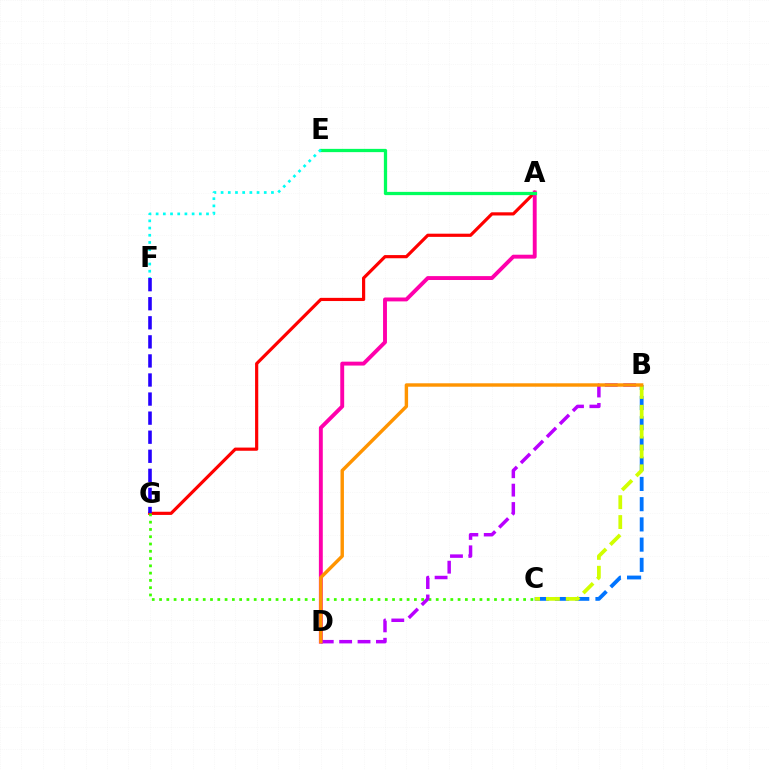{('A', 'G'): [{'color': '#ff0000', 'line_style': 'solid', 'thickness': 2.29}], ('A', 'D'): [{'color': '#ff00ac', 'line_style': 'solid', 'thickness': 2.81}], ('B', 'C'): [{'color': '#0074ff', 'line_style': 'dashed', 'thickness': 2.75}, {'color': '#d1ff00', 'line_style': 'dashed', 'thickness': 2.7}], ('C', 'G'): [{'color': '#3dff00', 'line_style': 'dotted', 'thickness': 1.98}], ('B', 'D'): [{'color': '#b900ff', 'line_style': 'dashed', 'thickness': 2.5}, {'color': '#ff9400', 'line_style': 'solid', 'thickness': 2.46}], ('A', 'E'): [{'color': '#00ff5c', 'line_style': 'solid', 'thickness': 2.35}], ('E', 'F'): [{'color': '#00fff6', 'line_style': 'dotted', 'thickness': 1.95}], ('F', 'G'): [{'color': '#2500ff', 'line_style': 'dashed', 'thickness': 2.59}]}